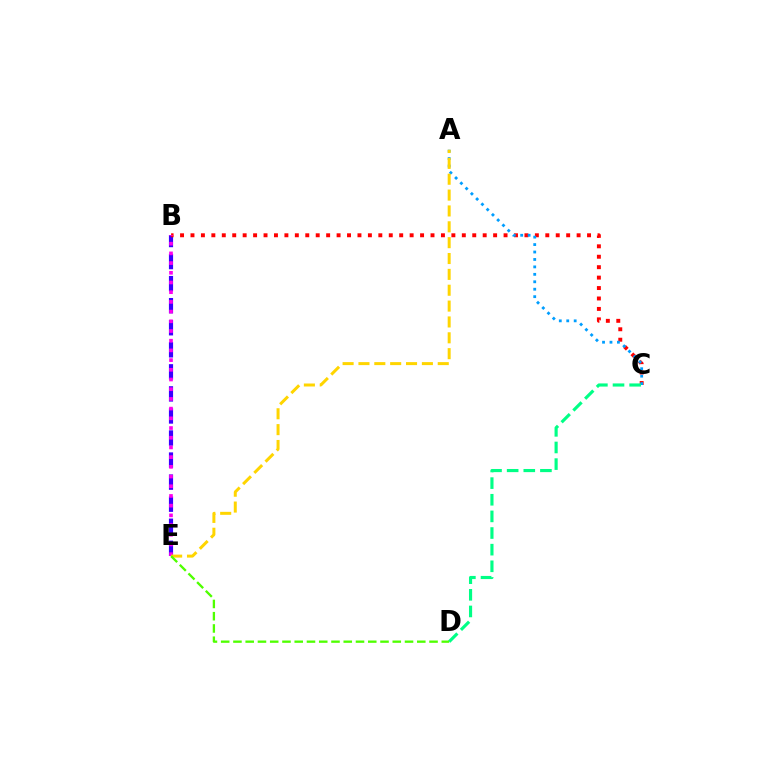{('B', 'E'): [{'color': '#3700ff', 'line_style': 'dashed', 'thickness': 3.0}, {'color': '#ff00ed', 'line_style': 'dotted', 'thickness': 2.64}], ('B', 'C'): [{'color': '#ff0000', 'line_style': 'dotted', 'thickness': 2.84}], ('A', 'C'): [{'color': '#009eff', 'line_style': 'dotted', 'thickness': 2.02}], ('A', 'E'): [{'color': '#ffd500', 'line_style': 'dashed', 'thickness': 2.15}], ('C', 'D'): [{'color': '#00ff86', 'line_style': 'dashed', 'thickness': 2.26}], ('D', 'E'): [{'color': '#4fff00', 'line_style': 'dashed', 'thickness': 1.66}]}